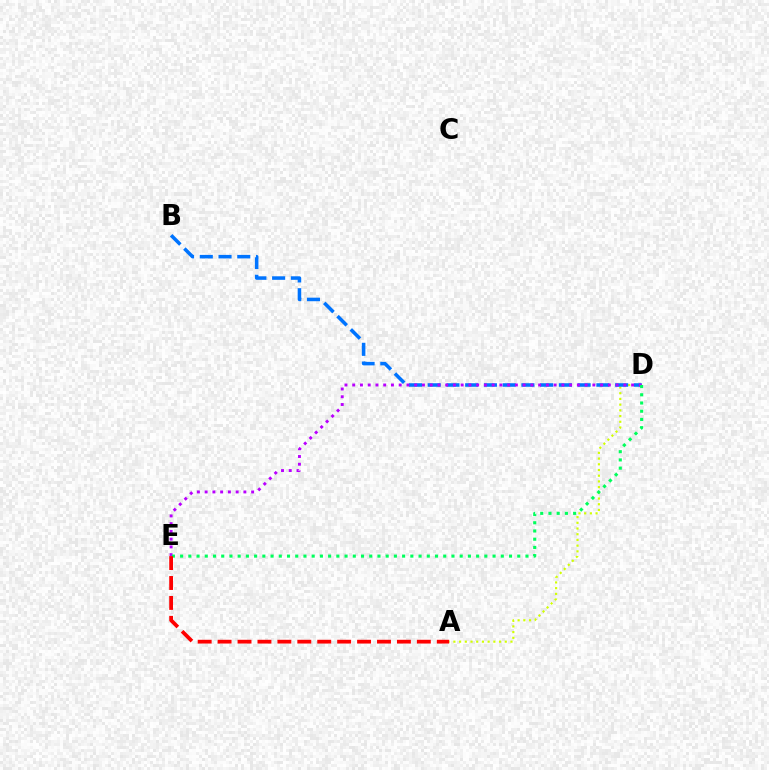{('A', 'D'): [{'color': '#d1ff00', 'line_style': 'dotted', 'thickness': 1.55}], ('B', 'D'): [{'color': '#0074ff', 'line_style': 'dashed', 'thickness': 2.55}], ('D', 'E'): [{'color': '#b900ff', 'line_style': 'dotted', 'thickness': 2.1}, {'color': '#00ff5c', 'line_style': 'dotted', 'thickness': 2.23}], ('A', 'E'): [{'color': '#ff0000', 'line_style': 'dashed', 'thickness': 2.71}]}